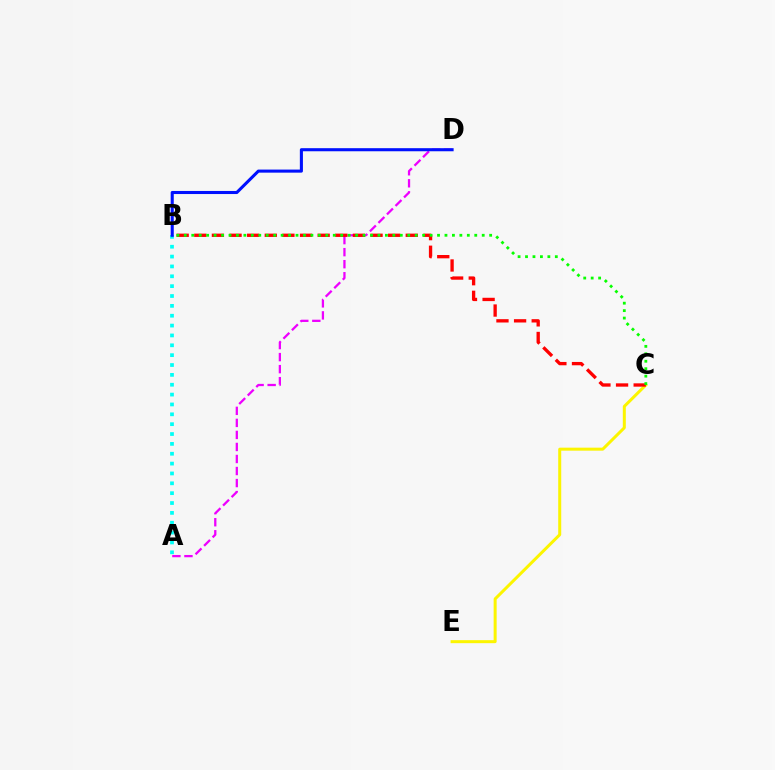{('A', 'D'): [{'color': '#ee00ff', 'line_style': 'dashed', 'thickness': 1.63}], ('C', 'E'): [{'color': '#fcf500', 'line_style': 'solid', 'thickness': 2.16}], ('A', 'B'): [{'color': '#00fff6', 'line_style': 'dotted', 'thickness': 2.68}], ('B', 'C'): [{'color': '#ff0000', 'line_style': 'dashed', 'thickness': 2.39}, {'color': '#08ff00', 'line_style': 'dotted', 'thickness': 2.02}], ('B', 'D'): [{'color': '#0010ff', 'line_style': 'solid', 'thickness': 2.21}]}